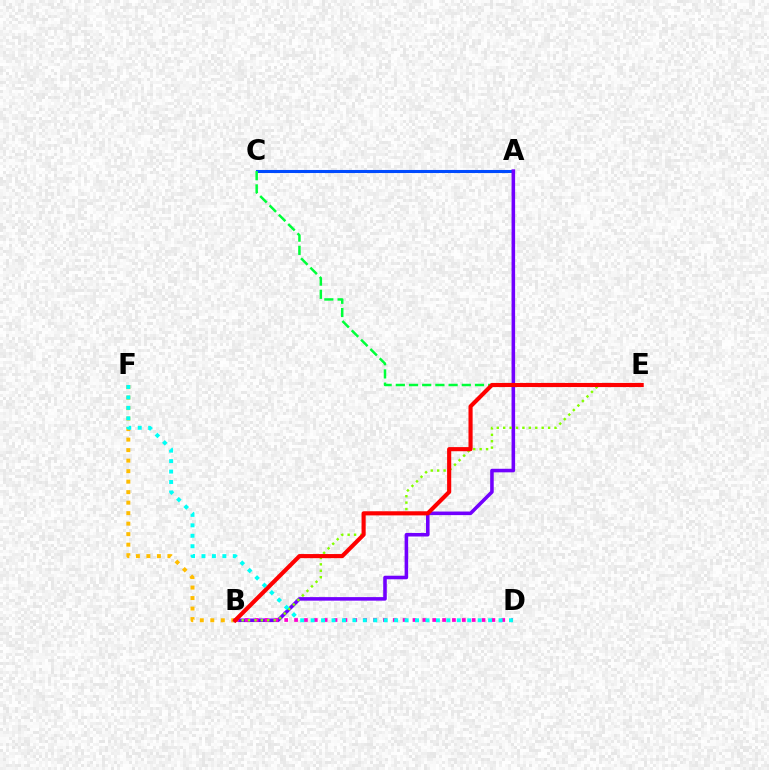{('A', 'C'): [{'color': '#004bff', 'line_style': 'solid', 'thickness': 2.21}], ('B', 'F'): [{'color': '#ffbd00', 'line_style': 'dotted', 'thickness': 2.85}], ('A', 'B'): [{'color': '#7200ff', 'line_style': 'solid', 'thickness': 2.56}], ('B', 'D'): [{'color': '#ff00cf', 'line_style': 'dotted', 'thickness': 2.68}], ('C', 'E'): [{'color': '#00ff39', 'line_style': 'dashed', 'thickness': 1.79}], ('B', 'E'): [{'color': '#84ff00', 'line_style': 'dotted', 'thickness': 1.74}, {'color': '#ff0000', 'line_style': 'solid', 'thickness': 2.97}], ('D', 'F'): [{'color': '#00fff6', 'line_style': 'dotted', 'thickness': 2.84}]}